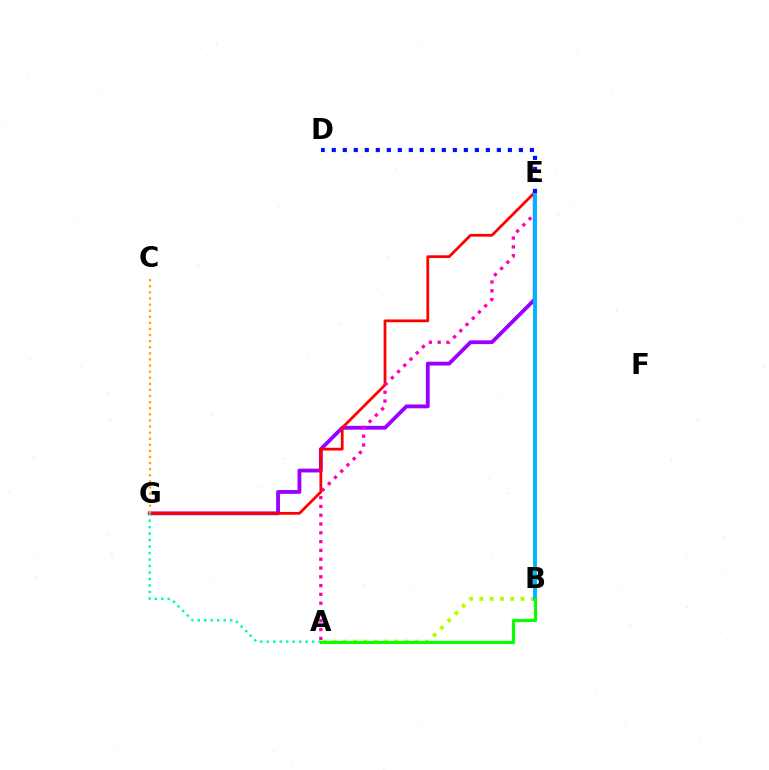{('E', 'G'): [{'color': '#9b00ff', 'line_style': 'solid', 'thickness': 2.75}, {'color': '#ff0000', 'line_style': 'solid', 'thickness': 1.99}], ('A', 'G'): [{'color': '#00ff9d', 'line_style': 'dotted', 'thickness': 1.76}], ('A', 'B'): [{'color': '#b3ff00', 'line_style': 'dotted', 'thickness': 2.79}, {'color': '#08ff00', 'line_style': 'solid', 'thickness': 2.29}], ('A', 'E'): [{'color': '#ff00bd', 'line_style': 'dotted', 'thickness': 2.39}], ('B', 'E'): [{'color': '#00b5ff', 'line_style': 'solid', 'thickness': 2.81}], ('C', 'G'): [{'color': '#ffa500', 'line_style': 'dotted', 'thickness': 1.66}], ('D', 'E'): [{'color': '#0010ff', 'line_style': 'dotted', 'thickness': 2.99}]}